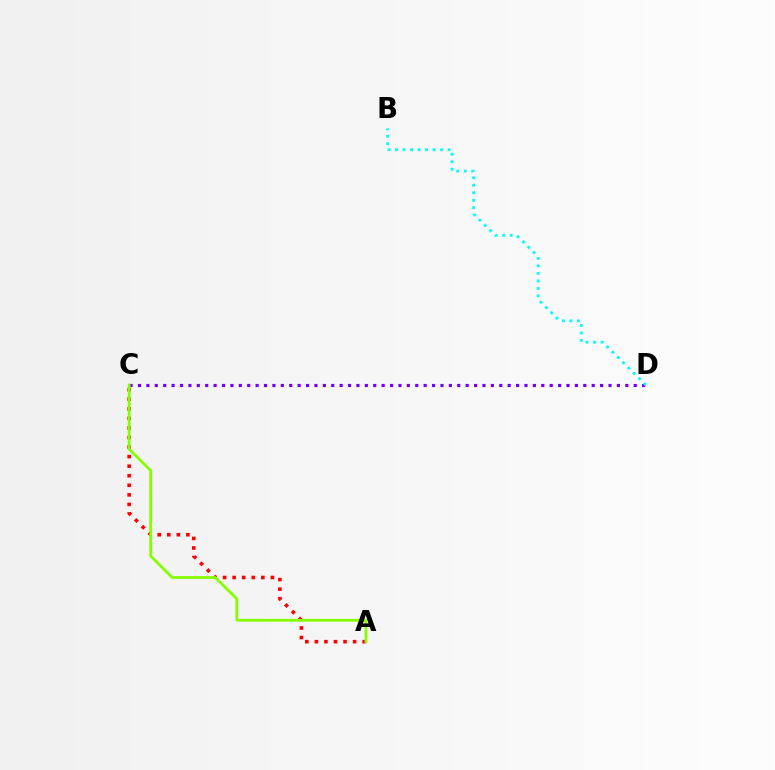{('A', 'C'): [{'color': '#ff0000', 'line_style': 'dotted', 'thickness': 2.6}, {'color': '#84ff00', 'line_style': 'solid', 'thickness': 1.99}], ('C', 'D'): [{'color': '#7200ff', 'line_style': 'dotted', 'thickness': 2.28}], ('B', 'D'): [{'color': '#00fff6', 'line_style': 'dotted', 'thickness': 2.04}]}